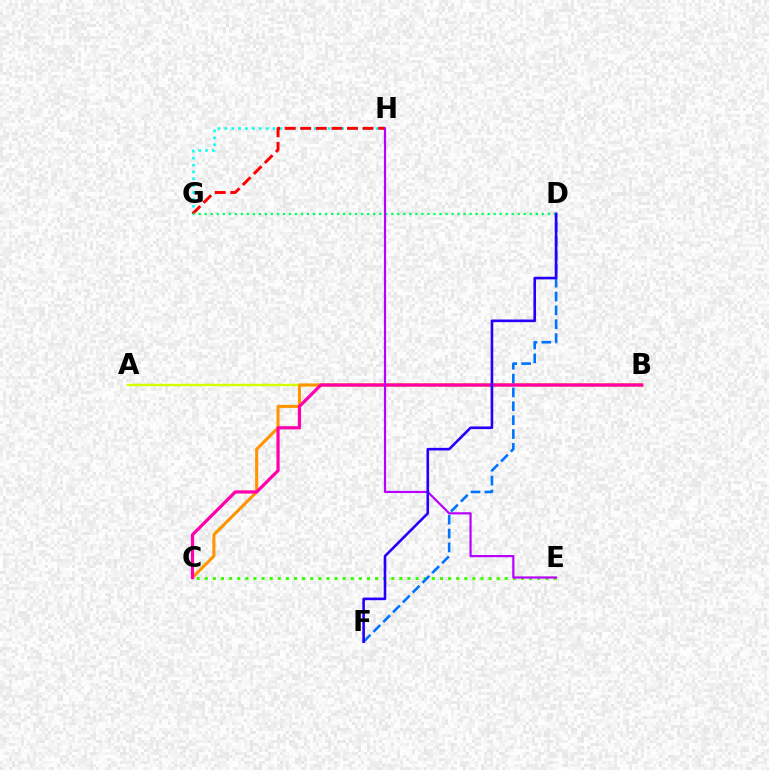{('A', 'B'): [{'color': '#d1ff00', 'line_style': 'solid', 'thickness': 1.76}], ('C', 'E'): [{'color': '#3dff00', 'line_style': 'dotted', 'thickness': 2.2}], ('G', 'H'): [{'color': '#00fff6', 'line_style': 'dotted', 'thickness': 1.87}, {'color': '#ff0000', 'line_style': 'dashed', 'thickness': 2.12}], ('B', 'C'): [{'color': '#ff9400', 'line_style': 'solid', 'thickness': 2.2}, {'color': '#ff00ac', 'line_style': 'solid', 'thickness': 2.32}], ('D', 'G'): [{'color': '#00ff5c', 'line_style': 'dotted', 'thickness': 1.64}], ('D', 'F'): [{'color': '#0074ff', 'line_style': 'dashed', 'thickness': 1.88}, {'color': '#2500ff', 'line_style': 'solid', 'thickness': 1.89}], ('E', 'H'): [{'color': '#b900ff', 'line_style': 'solid', 'thickness': 1.58}]}